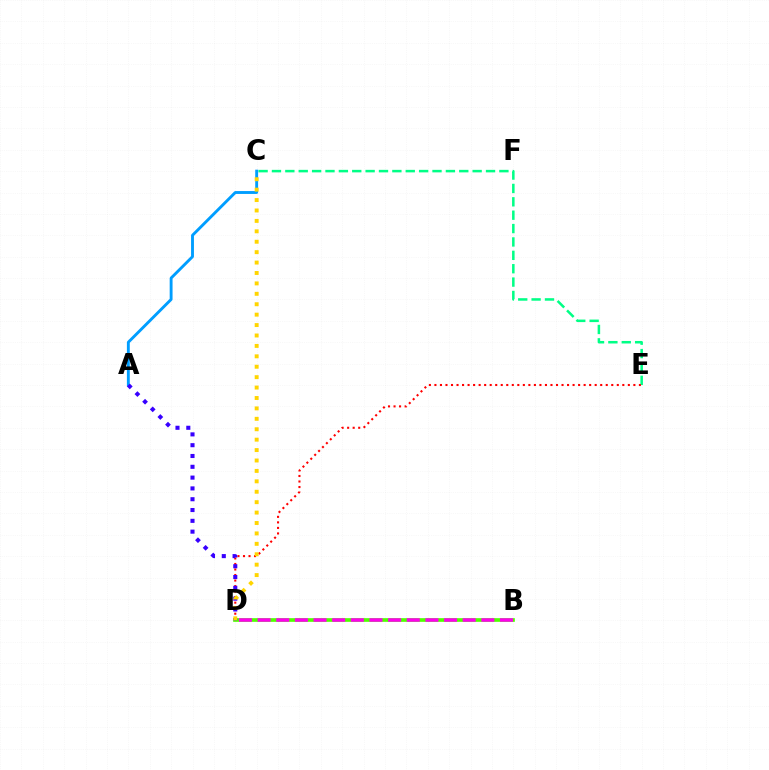{('C', 'E'): [{'color': '#00ff86', 'line_style': 'dashed', 'thickness': 1.82}], ('A', 'C'): [{'color': '#009eff', 'line_style': 'solid', 'thickness': 2.07}], ('D', 'E'): [{'color': '#ff0000', 'line_style': 'dotted', 'thickness': 1.5}], ('B', 'D'): [{'color': '#4fff00', 'line_style': 'solid', 'thickness': 2.65}, {'color': '#ff00ed', 'line_style': 'dashed', 'thickness': 2.53}], ('A', 'D'): [{'color': '#3700ff', 'line_style': 'dotted', 'thickness': 2.94}], ('C', 'D'): [{'color': '#ffd500', 'line_style': 'dotted', 'thickness': 2.83}]}